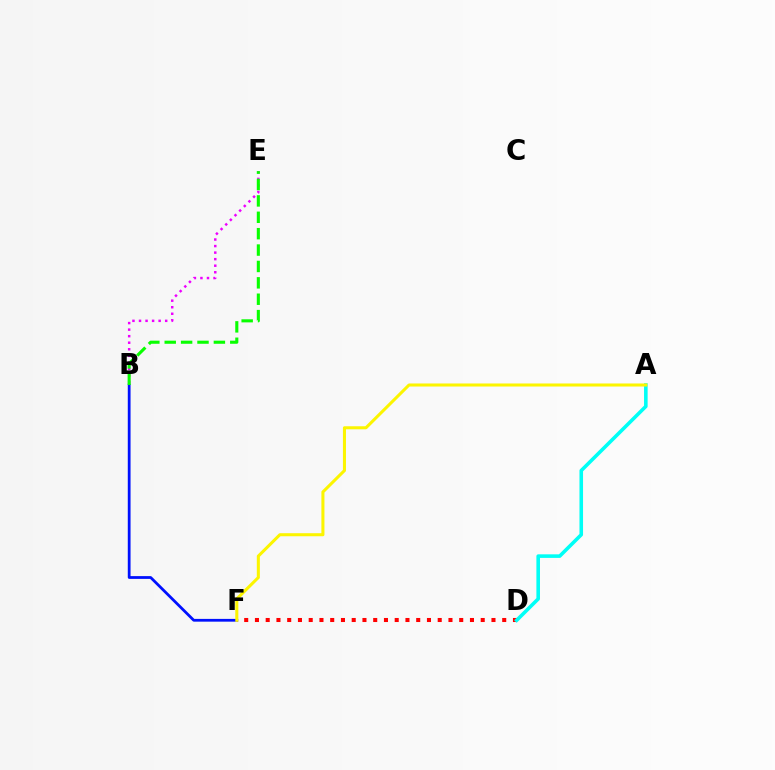{('D', 'F'): [{'color': '#ff0000', 'line_style': 'dotted', 'thickness': 2.92}], ('A', 'D'): [{'color': '#00fff6', 'line_style': 'solid', 'thickness': 2.58}], ('B', 'E'): [{'color': '#ee00ff', 'line_style': 'dotted', 'thickness': 1.78}, {'color': '#08ff00', 'line_style': 'dashed', 'thickness': 2.23}], ('B', 'F'): [{'color': '#0010ff', 'line_style': 'solid', 'thickness': 1.99}], ('A', 'F'): [{'color': '#fcf500', 'line_style': 'solid', 'thickness': 2.2}]}